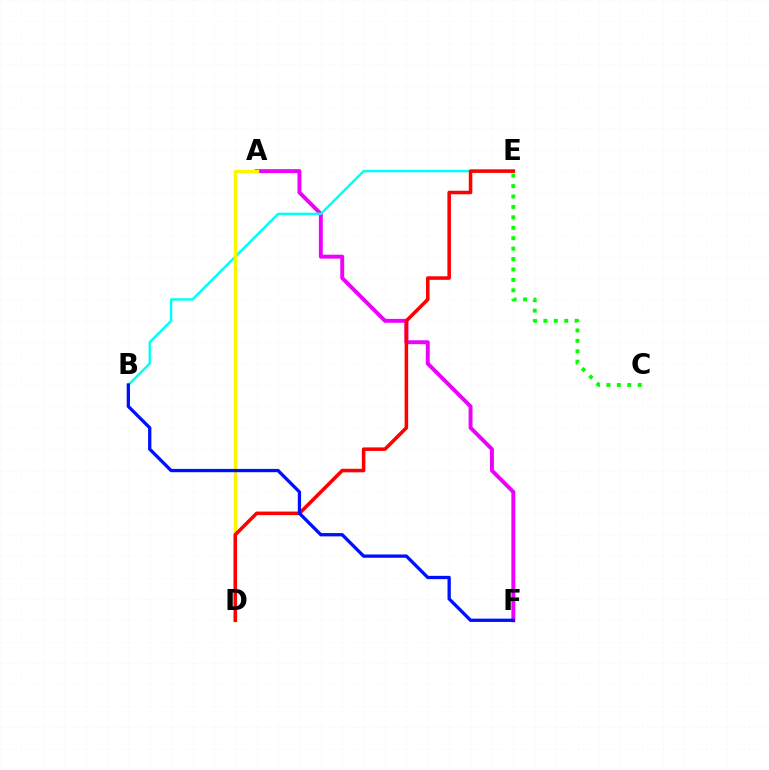{('A', 'F'): [{'color': '#ee00ff', 'line_style': 'solid', 'thickness': 2.83}], ('B', 'E'): [{'color': '#00fff6', 'line_style': 'solid', 'thickness': 1.73}], ('A', 'D'): [{'color': '#fcf500', 'line_style': 'solid', 'thickness': 2.45}], ('C', 'E'): [{'color': '#08ff00', 'line_style': 'dotted', 'thickness': 2.83}], ('D', 'E'): [{'color': '#ff0000', 'line_style': 'solid', 'thickness': 2.55}], ('B', 'F'): [{'color': '#0010ff', 'line_style': 'solid', 'thickness': 2.38}]}